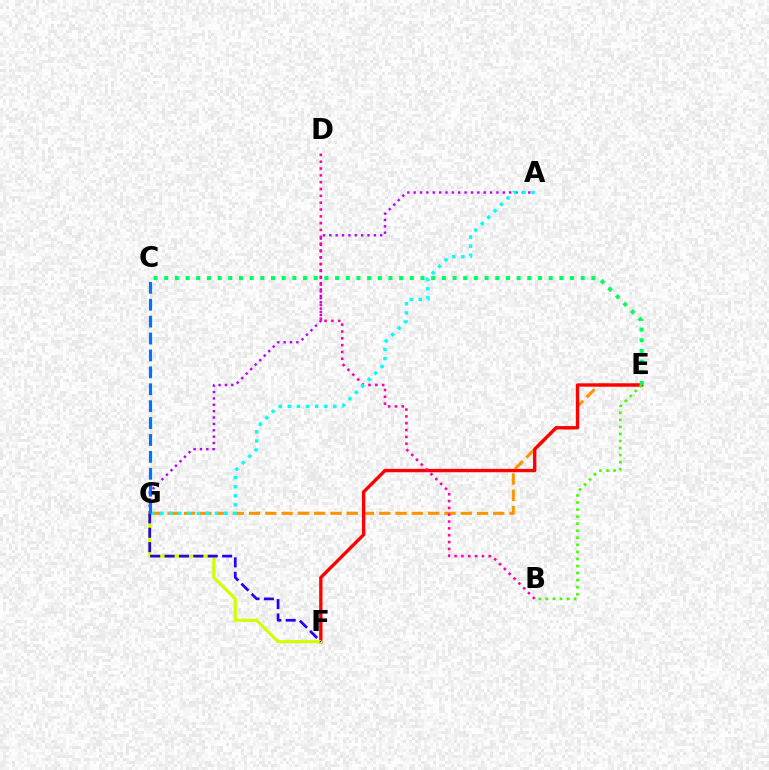{('E', 'G'): [{'color': '#ff9400', 'line_style': 'dashed', 'thickness': 2.21}], ('E', 'F'): [{'color': '#ff0000', 'line_style': 'solid', 'thickness': 2.41}], ('F', 'G'): [{'color': '#d1ff00', 'line_style': 'solid', 'thickness': 2.26}, {'color': '#2500ff', 'line_style': 'dashed', 'thickness': 1.96}], ('A', 'G'): [{'color': '#b900ff', 'line_style': 'dotted', 'thickness': 1.73}, {'color': '#00fff6', 'line_style': 'dotted', 'thickness': 2.47}], ('B', 'D'): [{'color': '#ff00ac', 'line_style': 'dotted', 'thickness': 1.85}], ('C', 'G'): [{'color': '#0074ff', 'line_style': 'dashed', 'thickness': 2.3}], ('B', 'E'): [{'color': '#3dff00', 'line_style': 'dotted', 'thickness': 1.92}], ('C', 'E'): [{'color': '#00ff5c', 'line_style': 'dotted', 'thickness': 2.9}]}